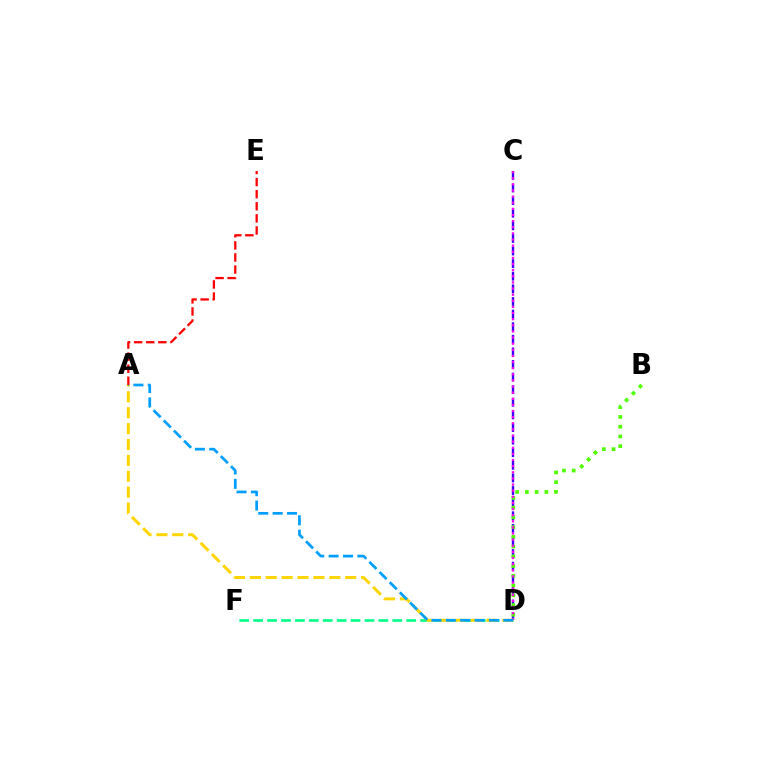{('C', 'D'): [{'color': '#3700ff', 'line_style': 'dashed', 'thickness': 1.71}, {'color': '#ff00ed', 'line_style': 'dotted', 'thickness': 1.66}], ('B', 'D'): [{'color': '#4fff00', 'line_style': 'dotted', 'thickness': 2.65}], ('D', 'F'): [{'color': '#00ff86', 'line_style': 'dashed', 'thickness': 1.89}], ('A', 'D'): [{'color': '#ffd500', 'line_style': 'dashed', 'thickness': 2.16}, {'color': '#009eff', 'line_style': 'dashed', 'thickness': 1.95}], ('A', 'E'): [{'color': '#ff0000', 'line_style': 'dashed', 'thickness': 1.64}]}